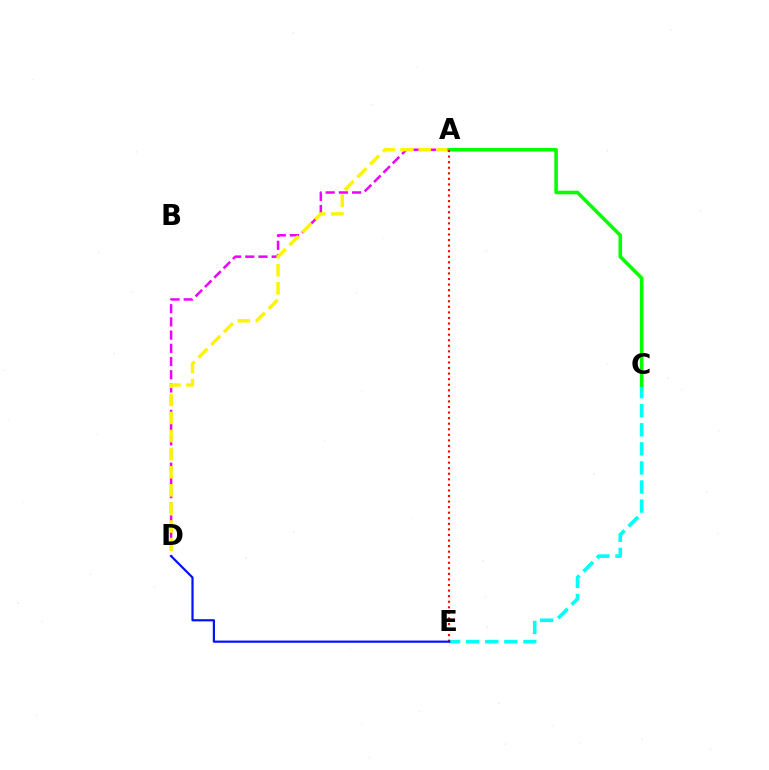{('C', 'E'): [{'color': '#00fff6', 'line_style': 'dashed', 'thickness': 2.59}], ('A', 'D'): [{'color': '#ee00ff', 'line_style': 'dashed', 'thickness': 1.79}, {'color': '#fcf500', 'line_style': 'dashed', 'thickness': 2.46}], ('A', 'C'): [{'color': '#08ff00', 'line_style': 'solid', 'thickness': 2.57}], ('A', 'E'): [{'color': '#ff0000', 'line_style': 'dotted', 'thickness': 1.51}], ('D', 'E'): [{'color': '#0010ff', 'line_style': 'solid', 'thickness': 1.58}]}